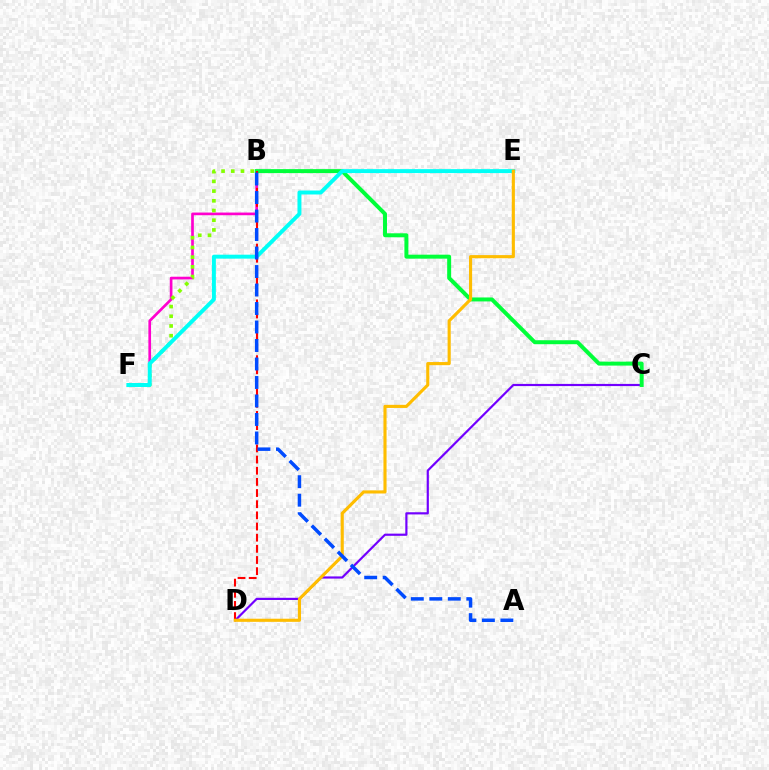{('B', 'F'): [{'color': '#ff00cf', 'line_style': 'solid', 'thickness': 1.93}, {'color': '#84ff00', 'line_style': 'dotted', 'thickness': 2.64}], ('C', 'D'): [{'color': '#7200ff', 'line_style': 'solid', 'thickness': 1.57}], ('B', 'C'): [{'color': '#00ff39', 'line_style': 'solid', 'thickness': 2.85}], ('E', 'F'): [{'color': '#00fff6', 'line_style': 'solid', 'thickness': 2.84}], ('B', 'D'): [{'color': '#ff0000', 'line_style': 'dashed', 'thickness': 1.52}], ('D', 'E'): [{'color': '#ffbd00', 'line_style': 'solid', 'thickness': 2.25}], ('A', 'B'): [{'color': '#004bff', 'line_style': 'dashed', 'thickness': 2.51}]}